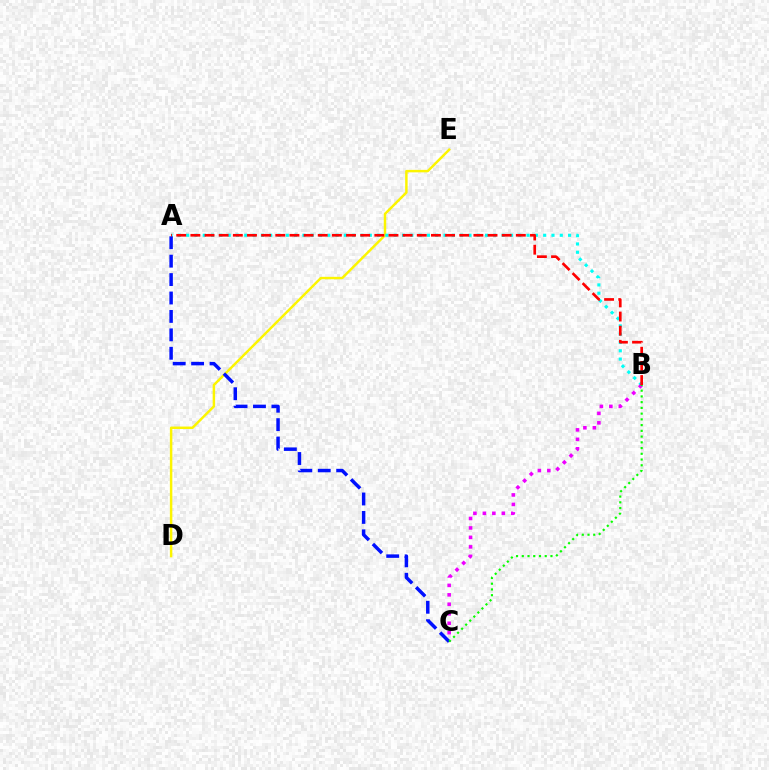{('D', 'E'): [{'color': '#fcf500', 'line_style': 'solid', 'thickness': 1.77}], ('A', 'B'): [{'color': '#00fff6', 'line_style': 'dotted', 'thickness': 2.26}, {'color': '#ff0000', 'line_style': 'dashed', 'thickness': 1.92}], ('B', 'C'): [{'color': '#ee00ff', 'line_style': 'dotted', 'thickness': 2.57}, {'color': '#08ff00', 'line_style': 'dotted', 'thickness': 1.56}], ('A', 'C'): [{'color': '#0010ff', 'line_style': 'dashed', 'thickness': 2.5}]}